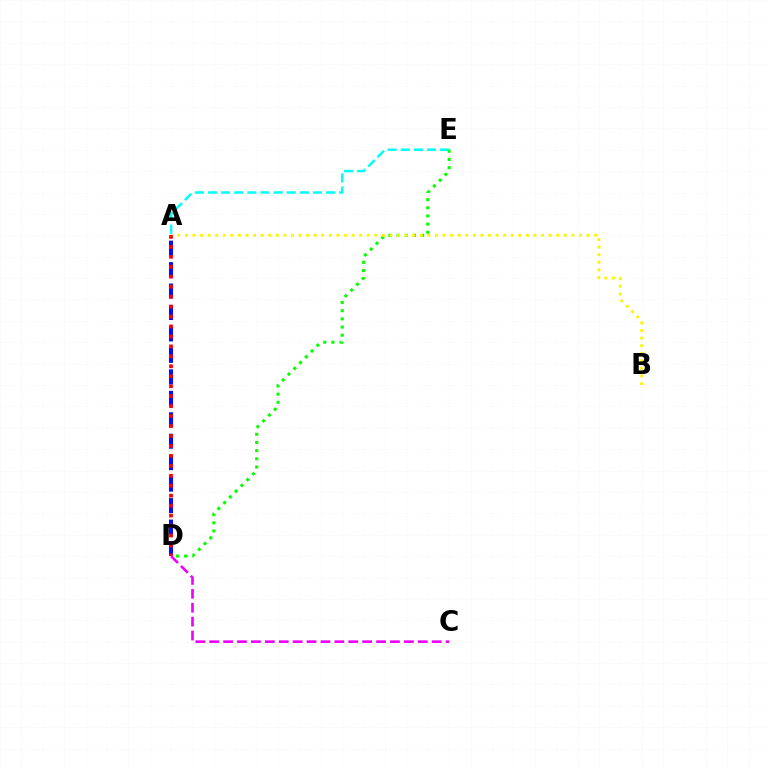{('A', 'D'): [{'color': '#0010ff', 'line_style': 'dashed', 'thickness': 2.91}, {'color': '#ff0000', 'line_style': 'dotted', 'thickness': 2.7}], ('A', 'E'): [{'color': '#00fff6', 'line_style': 'dashed', 'thickness': 1.78}], ('D', 'E'): [{'color': '#08ff00', 'line_style': 'dotted', 'thickness': 2.22}], ('A', 'B'): [{'color': '#fcf500', 'line_style': 'dotted', 'thickness': 2.06}], ('C', 'D'): [{'color': '#ee00ff', 'line_style': 'dashed', 'thickness': 1.89}]}